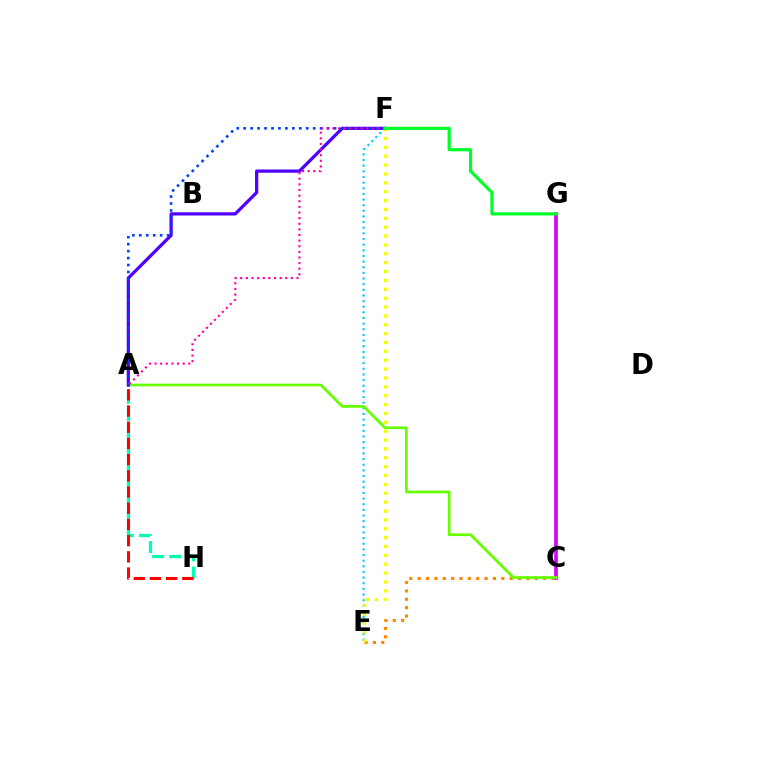{('C', 'E'): [{'color': '#ff8800', 'line_style': 'dotted', 'thickness': 2.27}], ('A', 'H'): [{'color': '#00ffaf', 'line_style': 'dashed', 'thickness': 2.33}, {'color': '#ff0000', 'line_style': 'dashed', 'thickness': 2.2}], ('E', 'F'): [{'color': '#00c7ff', 'line_style': 'dotted', 'thickness': 1.53}, {'color': '#eeff00', 'line_style': 'dotted', 'thickness': 2.41}], ('C', 'G'): [{'color': '#d600ff', 'line_style': 'solid', 'thickness': 2.63}], ('A', 'C'): [{'color': '#66ff00', 'line_style': 'solid', 'thickness': 1.96}], ('A', 'F'): [{'color': '#4f00ff', 'line_style': 'solid', 'thickness': 2.34}, {'color': '#003fff', 'line_style': 'dotted', 'thickness': 1.89}, {'color': '#ff00a0', 'line_style': 'dotted', 'thickness': 1.53}], ('F', 'G'): [{'color': '#00ff27', 'line_style': 'solid', 'thickness': 2.29}]}